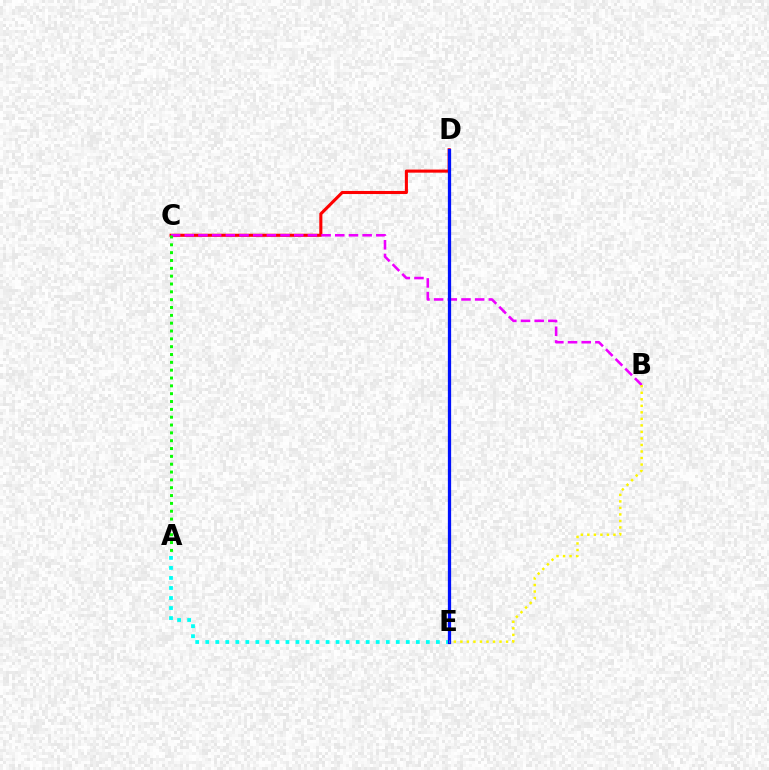{('A', 'E'): [{'color': '#00fff6', 'line_style': 'dotted', 'thickness': 2.72}], ('C', 'D'): [{'color': '#ff0000', 'line_style': 'solid', 'thickness': 2.22}], ('B', 'C'): [{'color': '#ee00ff', 'line_style': 'dashed', 'thickness': 1.86}], ('A', 'C'): [{'color': '#08ff00', 'line_style': 'dotted', 'thickness': 2.13}], ('D', 'E'): [{'color': '#0010ff', 'line_style': 'solid', 'thickness': 2.35}], ('B', 'E'): [{'color': '#fcf500', 'line_style': 'dotted', 'thickness': 1.77}]}